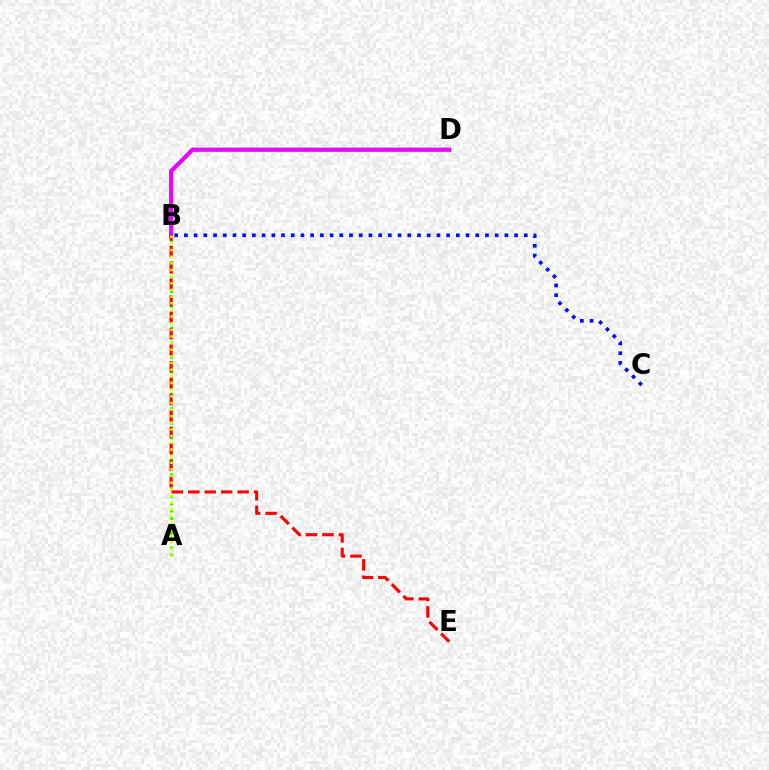{('B', 'C'): [{'color': '#0010ff', 'line_style': 'dotted', 'thickness': 2.64}], ('A', 'B'): [{'color': '#08ff00', 'line_style': 'dotted', 'thickness': 1.99}, {'color': '#fcf500', 'line_style': 'dotted', 'thickness': 1.81}], ('B', 'D'): [{'color': '#00fff6', 'line_style': 'solid', 'thickness': 2.81}, {'color': '#ee00ff', 'line_style': 'solid', 'thickness': 2.94}], ('B', 'E'): [{'color': '#ff0000', 'line_style': 'dashed', 'thickness': 2.23}]}